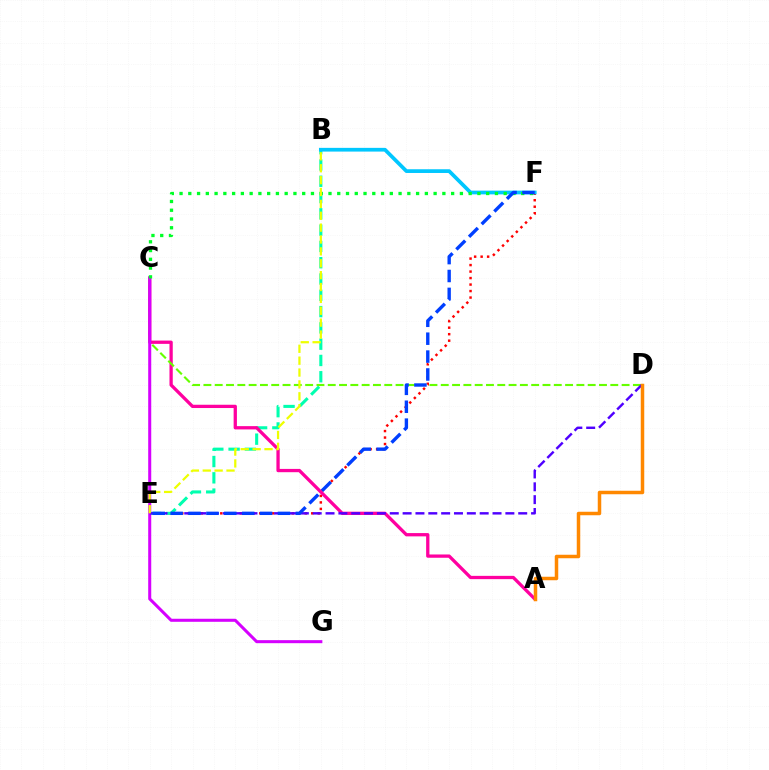{('E', 'F'): [{'color': '#ff0000', 'line_style': 'dotted', 'thickness': 1.77}, {'color': '#003fff', 'line_style': 'dashed', 'thickness': 2.43}], ('B', 'E'): [{'color': '#00ffaf', 'line_style': 'dashed', 'thickness': 2.21}, {'color': '#eeff00', 'line_style': 'dashed', 'thickness': 1.61}], ('A', 'C'): [{'color': '#ff00a0', 'line_style': 'solid', 'thickness': 2.37}], ('C', 'D'): [{'color': '#66ff00', 'line_style': 'dashed', 'thickness': 1.54}], ('B', 'F'): [{'color': '#00c7ff', 'line_style': 'solid', 'thickness': 2.68}], ('C', 'G'): [{'color': '#d600ff', 'line_style': 'solid', 'thickness': 2.19}], ('D', 'E'): [{'color': '#4f00ff', 'line_style': 'dashed', 'thickness': 1.75}], ('C', 'F'): [{'color': '#00ff27', 'line_style': 'dotted', 'thickness': 2.38}], ('A', 'D'): [{'color': '#ff8800', 'line_style': 'solid', 'thickness': 2.51}]}